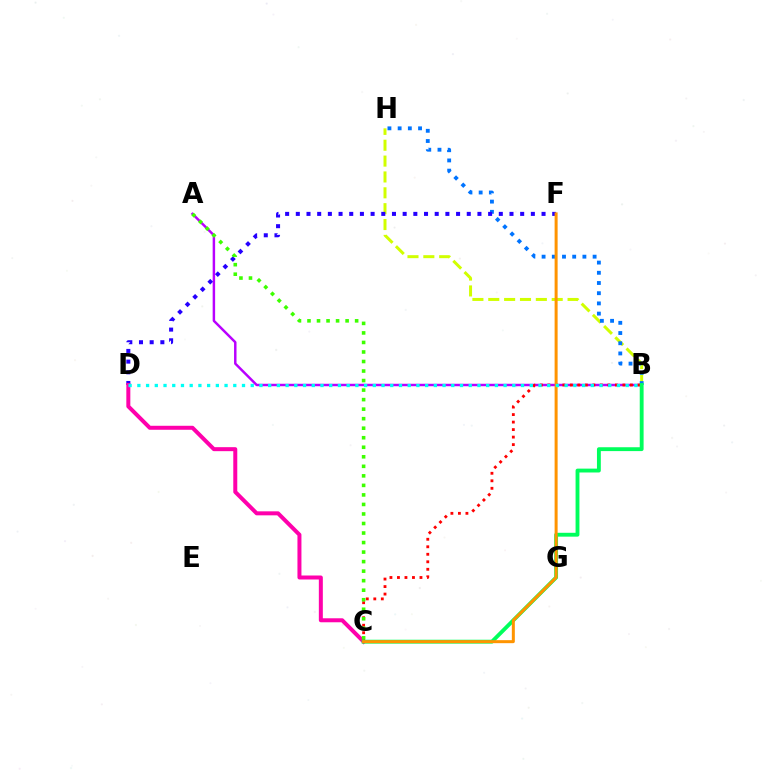{('A', 'B'): [{'color': '#b900ff', 'line_style': 'solid', 'thickness': 1.78}], ('B', 'H'): [{'color': '#d1ff00', 'line_style': 'dashed', 'thickness': 2.15}, {'color': '#0074ff', 'line_style': 'dotted', 'thickness': 2.77}], ('D', 'F'): [{'color': '#2500ff', 'line_style': 'dotted', 'thickness': 2.9}], ('B', 'C'): [{'color': '#ff0000', 'line_style': 'dotted', 'thickness': 2.04}, {'color': '#00ff5c', 'line_style': 'solid', 'thickness': 2.78}], ('C', 'D'): [{'color': '#ff00ac', 'line_style': 'solid', 'thickness': 2.88}], ('C', 'F'): [{'color': '#ff9400', 'line_style': 'solid', 'thickness': 2.16}], ('A', 'C'): [{'color': '#3dff00', 'line_style': 'dotted', 'thickness': 2.59}], ('B', 'D'): [{'color': '#00fff6', 'line_style': 'dotted', 'thickness': 2.37}]}